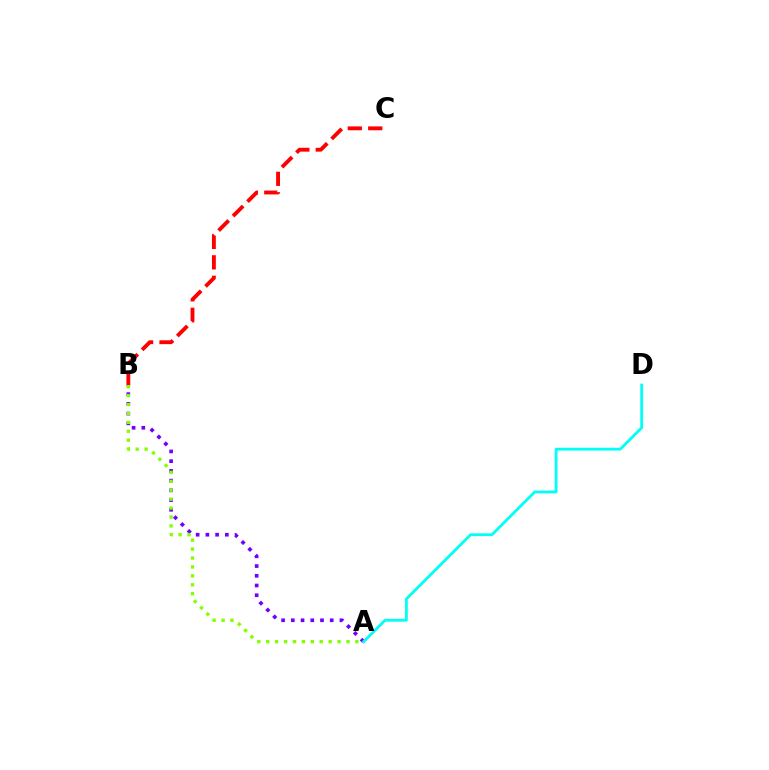{('A', 'B'): [{'color': '#7200ff', 'line_style': 'dotted', 'thickness': 2.64}, {'color': '#84ff00', 'line_style': 'dotted', 'thickness': 2.42}], ('B', 'C'): [{'color': '#ff0000', 'line_style': 'dashed', 'thickness': 2.78}], ('A', 'D'): [{'color': '#00fff6', 'line_style': 'solid', 'thickness': 2.01}]}